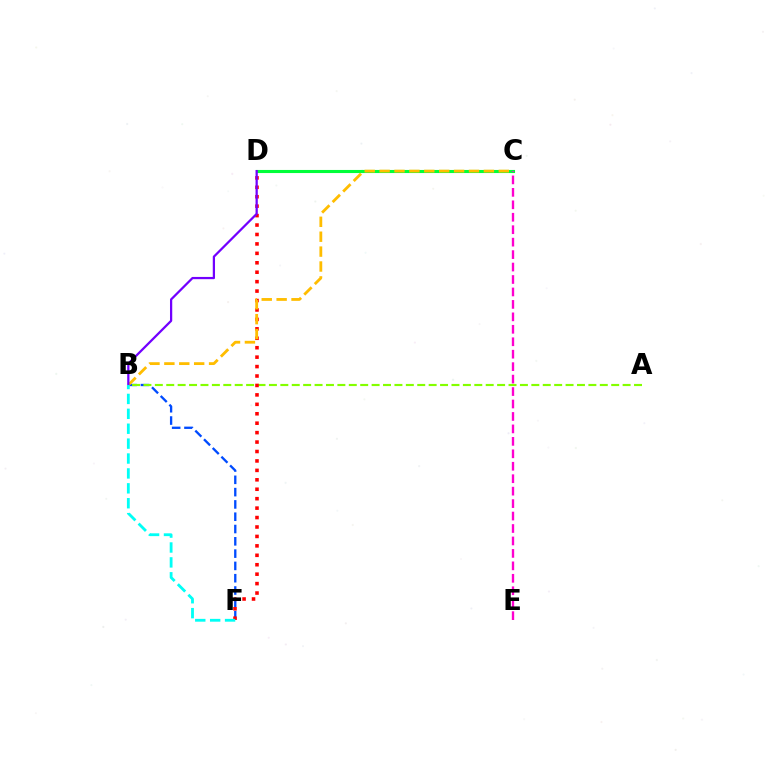{('B', 'F'): [{'color': '#004bff', 'line_style': 'dashed', 'thickness': 1.67}, {'color': '#00fff6', 'line_style': 'dashed', 'thickness': 2.02}], ('C', 'D'): [{'color': '#00ff39', 'line_style': 'solid', 'thickness': 2.23}], ('A', 'B'): [{'color': '#84ff00', 'line_style': 'dashed', 'thickness': 1.55}], ('D', 'F'): [{'color': '#ff0000', 'line_style': 'dotted', 'thickness': 2.56}], ('C', 'E'): [{'color': '#ff00cf', 'line_style': 'dashed', 'thickness': 1.69}], ('B', 'C'): [{'color': '#ffbd00', 'line_style': 'dashed', 'thickness': 2.02}], ('B', 'D'): [{'color': '#7200ff', 'line_style': 'solid', 'thickness': 1.62}]}